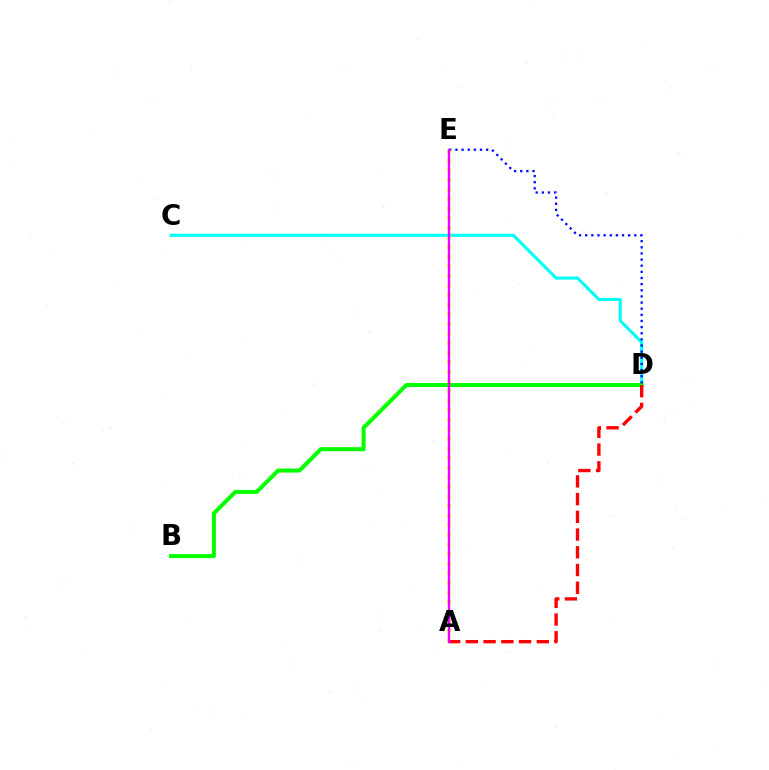{('C', 'D'): [{'color': '#00fff6', 'line_style': 'solid', 'thickness': 2.19}], ('B', 'D'): [{'color': '#08ff00', 'line_style': 'solid', 'thickness': 2.9}], ('D', 'E'): [{'color': '#0010ff', 'line_style': 'dotted', 'thickness': 1.67}], ('A', 'E'): [{'color': '#fcf500', 'line_style': 'dotted', 'thickness': 2.6}, {'color': '#ee00ff', 'line_style': 'solid', 'thickness': 1.71}], ('A', 'D'): [{'color': '#ff0000', 'line_style': 'dashed', 'thickness': 2.41}]}